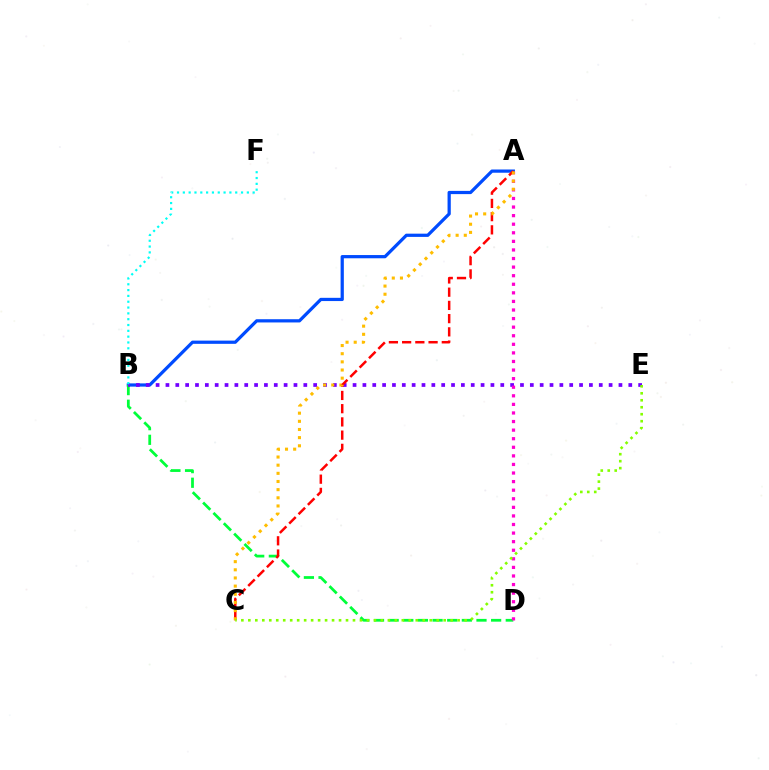{('A', 'B'): [{'color': '#004bff', 'line_style': 'solid', 'thickness': 2.33}], ('B', 'D'): [{'color': '#00ff39', 'line_style': 'dashed', 'thickness': 1.99}], ('B', 'E'): [{'color': '#7200ff', 'line_style': 'dotted', 'thickness': 2.68}], ('A', 'D'): [{'color': '#ff00cf', 'line_style': 'dotted', 'thickness': 2.33}], ('A', 'C'): [{'color': '#ff0000', 'line_style': 'dashed', 'thickness': 1.8}, {'color': '#ffbd00', 'line_style': 'dotted', 'thickness': 2.22}], ('C', 'E'): [{'color': '#84ff00', 'line_style': 'dotted', 'thickness': 1.9}], ('B', 'F'): [{'color': '#00fff6', 'line_style': 'dotted', 'thickness': 1.58}]}